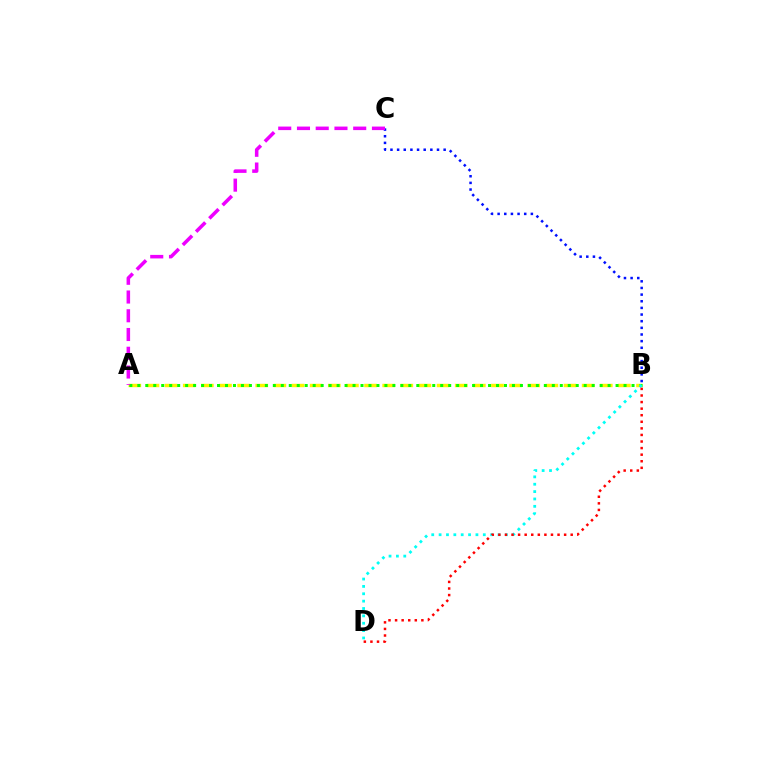{('A', 'B'): [{'color': '#fcf500', 'line_style': 'dashed', 'thickness': 2.46}, {'color': '#08ff00', 'line_style': 'dotted', 'thickness': 2.17}], ('B', 'D'): [{'color': '#00fff6', 'line_style': 'dotted', 'thickness': 2.0}, {'color': '#ff0000', 'line_style': 'dotted', 'thickness': 1.79}], ('B', 'C'): [{'color': '#0010ff', 'line_style': 'dotted', 'thickness': 1.81}], ('A', 'C'): [{'color': '#ee00ff', 'line_style': 'dashed', 'thickness': 2.55}]}